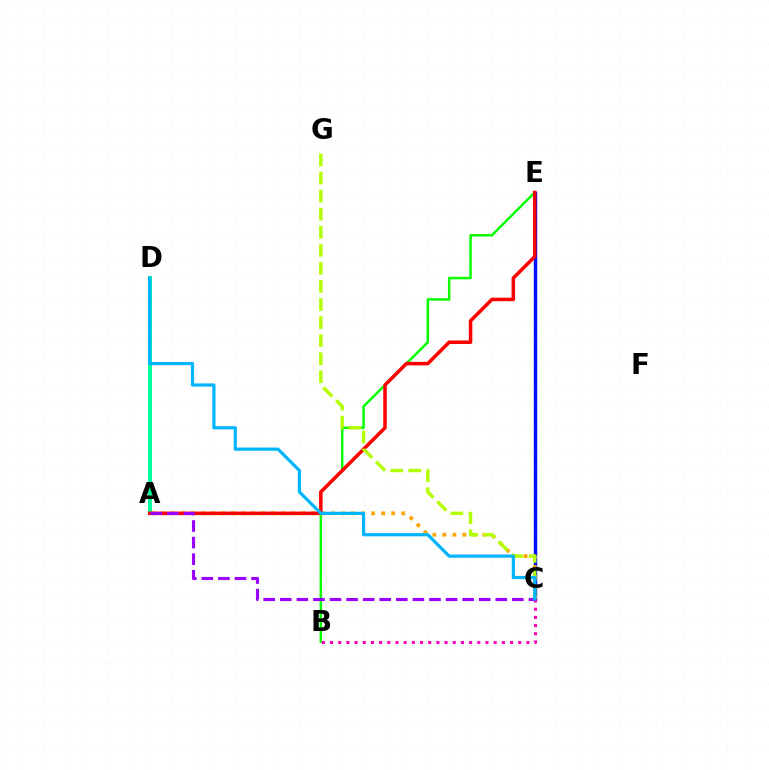{('A', 'D'): [{'color': '#00ff9d', 'line_style': 'solid', 'thickness': 2.84}], ('B', 'E'): [{'color': '#08ff00', 'line_style': 'solid', 'thickness': 1.78}], ('C', 'E'): [{'color': '#0010ff', 'line_style': 'solid', 'thickness': 2.47}], ('B', 'C'): [{'color': '#ff00bd', 'line_style': 'dotted', 'thickness': 2.22}], ('A', 'C'): [{'color': '#ffa500', 'line_style': 'dotted', 'thickness': 2.72}, {'color': '#9b00ff', 'line_style': 'dashed', 'thickness': 2.25}], ('A', 'E'): [{'color': '#ff0000', 'line_style': 'solid', 'thickness': 2.53}], ('C', 'G'): [{'color': '#b3ff00', 'line_style': 'dashed', 'thickness': 2.46}], ('C', 'D'): [{'color': '#00b5ff', 'line_style': 'solid', 'thickness': 2.3}]}